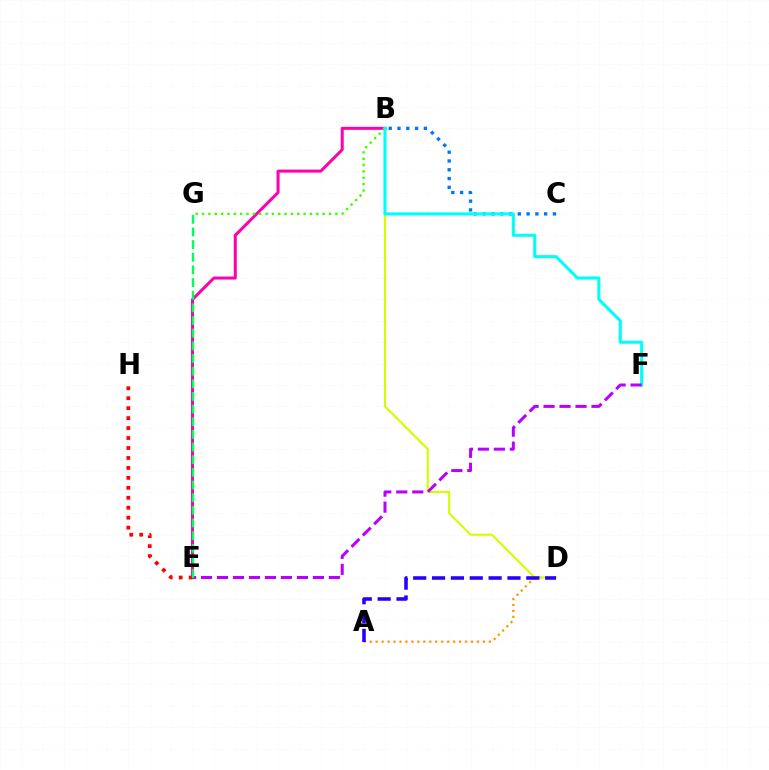{('B', 'E'): [{'color': '#ff00ac', 'line_style': 'solid', 'thickness': 2.17}], ('B', 'G'): [{'color': '#3dff00', 'line_style': 'dotted', 'thickness': 1.72}], ('A', 'D'): [{'color': '#ff9400', 'line_style': 'dotted', 'thickness': 1.62}, {'color': '#2500ff', 'line_style': 'dashed', 'thickness': 2.56}], ('B', 'C'): [{'color': '#0074ff', 'line_style': 'dotted', 'thickness': 2.39}], ('B', 'D'): [{'color': '#d1ff00', 'line_style': 'solid', 'thickness': 1.51}], ('B', 'F'): [{'color': '#00fff6', 'line_style': 'solid', 'thickness': 2.23}], ('E', 'F'): [{'color': '#b900ff', 'line_style': 'dashed', 'thickness': 2.17}], ('E', 'H'): [{'color': '#ff0000', 'line_style': 'dotted', 'thickness': 2.71}], ('E', 'G'): [{'color': '#00ff5c', 'line_style': 'dashed', 'thickness': 1.72}]}